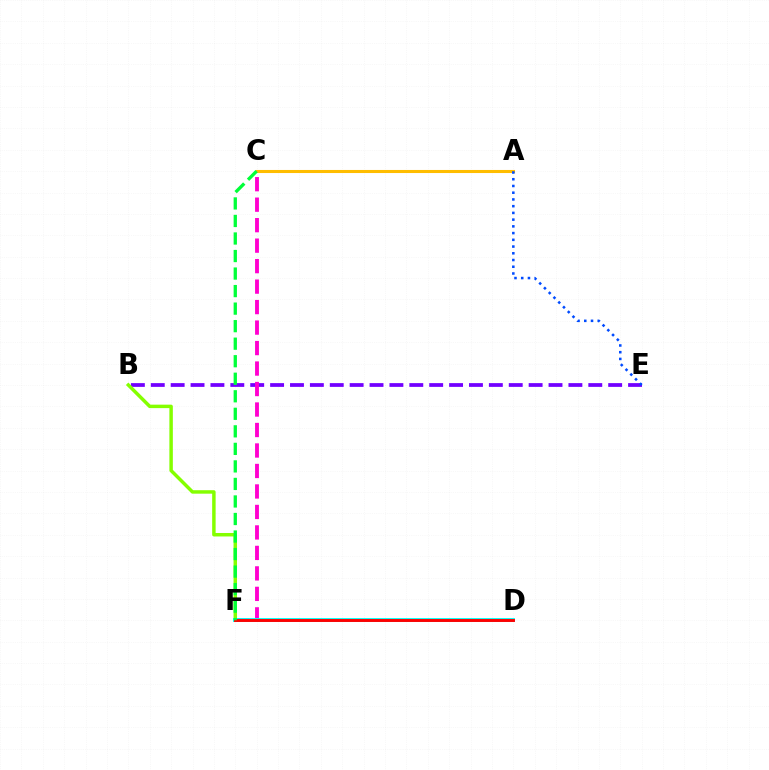{('B', 'E'): [{'color': '#7200ff', 'line_style': 'dashed', 'thickness': 2.7}], ('C', 'F'): [{'color': '#ff00cf', 'line_style': 'dashed', 'thickness': 2.78}, {'color': '#00ff39', 'line_style': 'dashed', 'thickness': 2.38}], ('B', 'F'): [{'color': '#84ff00', 'line_style': 'solid', 'thickness': 2.5}], ('D', 'F'): [{'color': '#00fff6', 'line_style': 'solid', 'thickness': 2.8}, {'color': '#ff0000', 'line_style': 'solid', 'thickness': 2.1}], ('A', 'C'): [{'color': '#ffbd00', 'line_style': 'solid', 'thickness': 2.21}], ('A', 'E'): [{'color': '#004bff', 'line_style': 'dotted', 'thickness': 1.83}]}